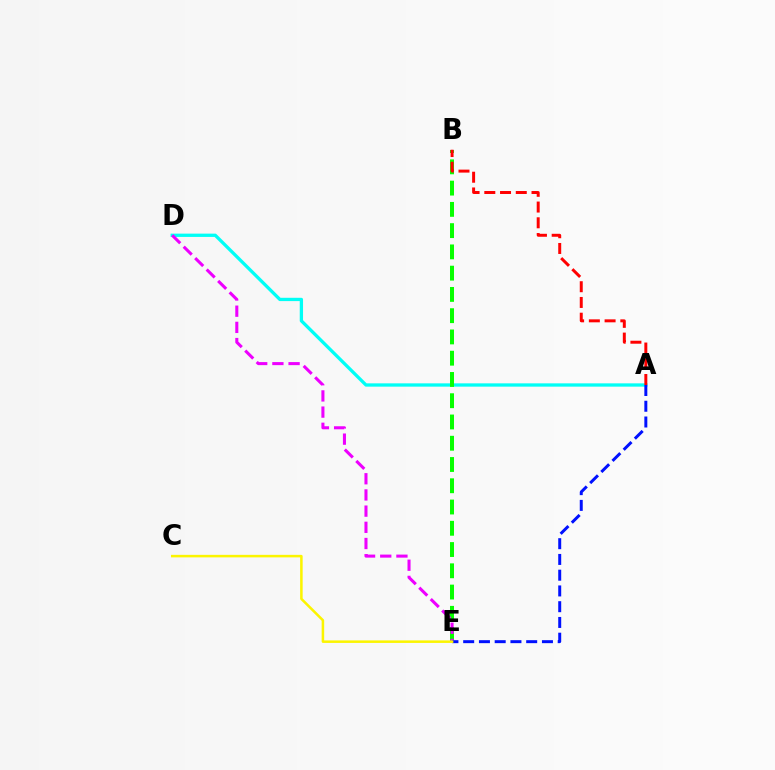{('A', 'D'): [{'color': '#00fff6', 'line_style': 'solid', 'thickness': 2.37}], ('B', 'E'): [{'color': '#08ff00', 'line_style': 'dashed', 'thickness': 2.89}], ('D', 'E'): [{'color': '#ee00ff', 'line_style': 'dashed', 'thickness': 2.2}], ('A', 'E'): [{'color': '#0010ff', 'line_style': 'dashed', 'thickness': 2.14}], ('A', 'B'): [{'color': '#ff0000', 'line_style': 'dashed', 'thickness': 2.14}], ('C', 'E'): [{'color': '#fcf500', 'line_style': 'solid', 'thickness': 1.82}]}